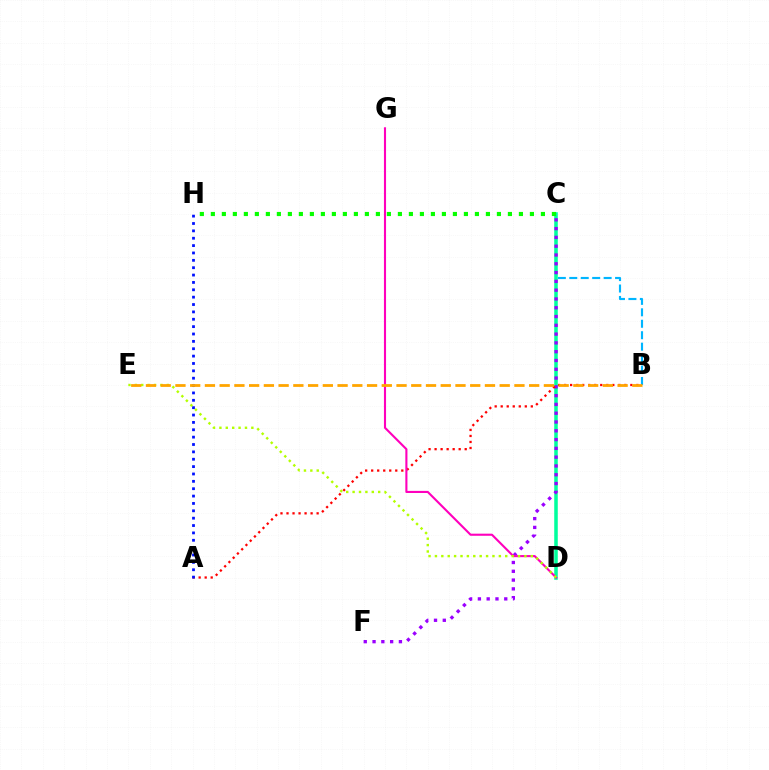{('B', 'C'): [{'color': '#00b5ff', 'line_style': 'dashed', 'thickness': 1.56}], ('C', 'D'): [{'color': '#00ff9d', 'line_style': 'solid', 'thickness': 2.54}], ('C', 'F'): [{'color': '#9b00ff', 'line_style': 'dotted', 'thickness': 2.39}], ('A', 'B'): [{'color': '#ff0000', 'line_style': 'dotted', 'thickness': 1.64}], ('D', 'G'): [{'color': '#ff00bd', 'line_style': 'solid', 'thickness': 1.52}], ('C', 'H'): [{'color': '#08ff00', 'line_style': 'dotted', 'thickness': 2.99}], ('A', 'H'): [{'color': '#0010ff', 'line_style': 'dotted', 'thickness': 2.0}], ('D', 'E'): [{'color': '#b3ff00', 'line_style': 'dotted', 'thickness': 1.74}], ('B', 'E'): [{'color': '#ffa500', 'line_style': 'dashed', 'thickness': 2.0}]}